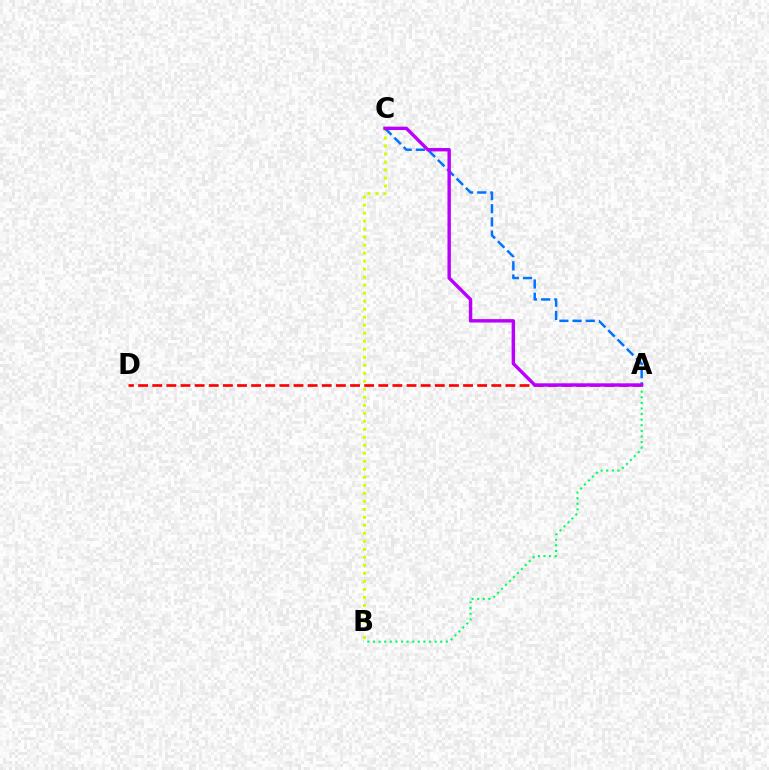{('A', 'D'): [{'color': '#ff0000', 'line_style': 'dashed', 'thickness': 1.92}], ('B', 'C'): [{'color': '#d1ff00', 'line_style': 'dotted', 'thickness': 2.18}], ('A', 'B'): [{'color': '#00ff5c', 'line_style': 'dotted', 'thickness': 1.52}], ('A', 'C'): [{'color': '#0074ff', 'line_style': 'dashed', 'thickness': 1.79}, {'color': '#b900ff', 'line_style': 'solid', 'thickness': 2.45}]}